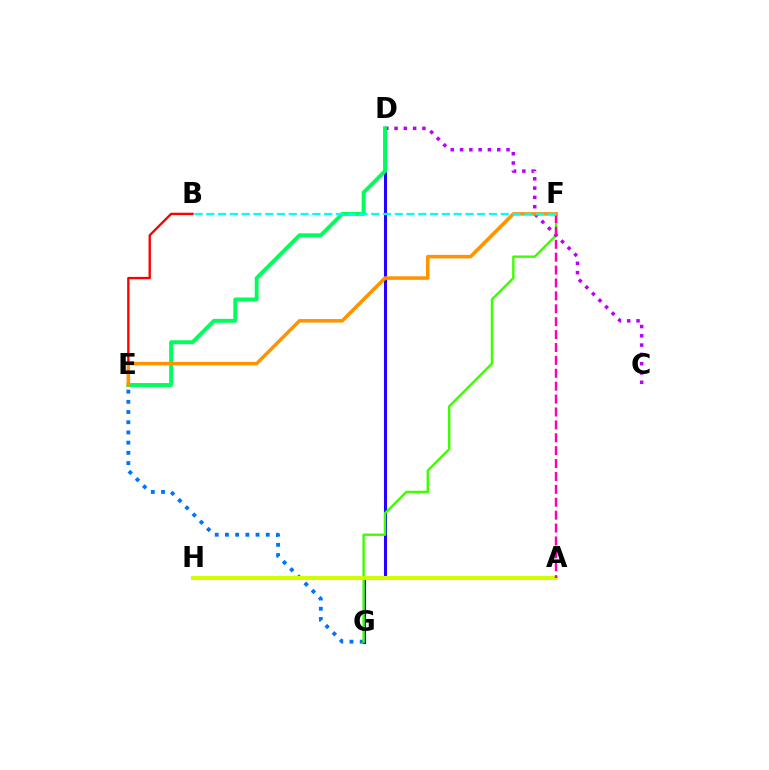{('D', 'G'): [{'color': '#2500ff', 'line_style': 'solid', 'thickness': 2.2}], ('E', 'G'): [{'color': '#0074ff', 'line_style': 'dotted', 'thickness': 2.77}], ('F', 'G'): [{'color': '#3dff00', 'line_style': 'solid', 'thickness': 1.74}], ('C', 'D'): [{'color': '#b900ff', 'line_style': 'dotted', 'thickness': 2.53}], ('D', 'E'): [{'color': '#00ff5c', 'line_style': 'solid', 'thickness': 2.83}], ('A', 'H'): [{'color': '#d1ff00', 'line_style': 'solid', 'thickness': 2.94}], ('B', 'E'): [{'color': '#ff0000', 'line_style': 'solid', 'thickness': 1.7}], ('A', 'F'): [{'color': '#ff00ac', 'line_style': 'dashed', 'thickness': 1.75}], ('E', 'F'): [{'color': '#ff9400', 'line_style': 'solid', 'thickness': 2.56}], ('B', 'F'): [{'color': '#00fff6', 'line_style': 'dashed', 'thickness': 1.6}]}